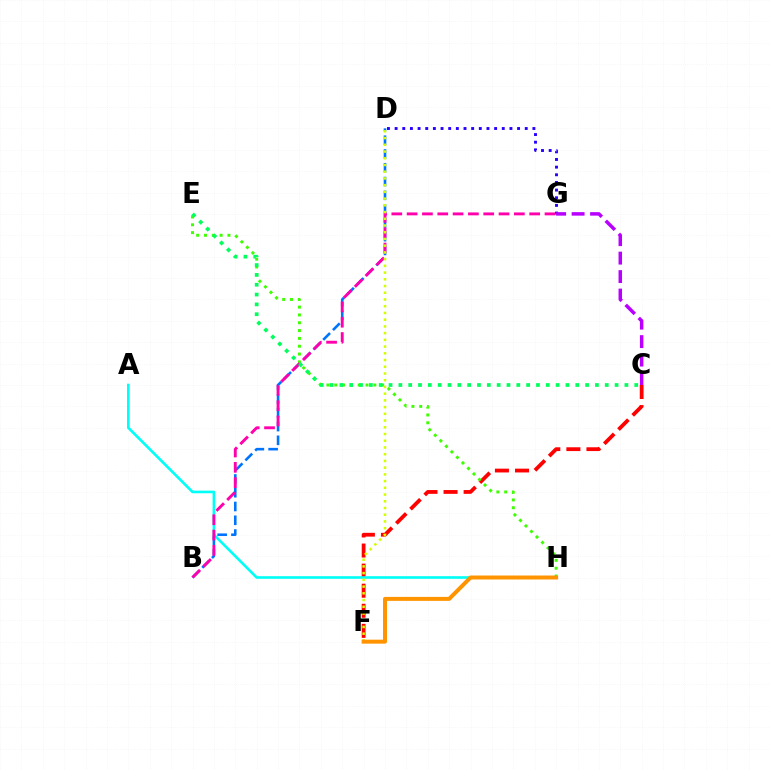{('C', 'F'): [{'color': '#ff0000', 'line_style': 'dashed', 'thickness': 2.73}], ('A', 'H'): [{'color': '#00fff6', 'line_style': 'solid', 'thickness': 1.9}], ('B', 'D'): [{'color': '#0074ff', 'line_style': 'dashed', 'thickness': 1.87}], ('E', 'H'): [{'color': '#3dff00', 'line_style': 'dotted', 'thickness': 2.12}], ('D', 'G'): [{'color': '#2500ff', 'line_style': 'dotted', 'thickness': 2.08}], ('C', 'G'): [{'color': '#b900ff', 'line_style': 'dashed', 'thickness': 2.51}], ('B', 'G'): [{'color': '#ff00ac', 'line_style': 'dashed', 'thickness': 2.08}], ('D', 'F'): [{'color': '#d1ff00', 'line_style': 'dotted', 'thickness': 1.83}], ('C', 'E'): [{'color': '#00ff5c', 'line_style': 'dotted', 'thickness': 2.67}], ('F', 'H'): [{'color': '#ff9400', 'line_style': 'solid', 'thickness': 2.86}]}